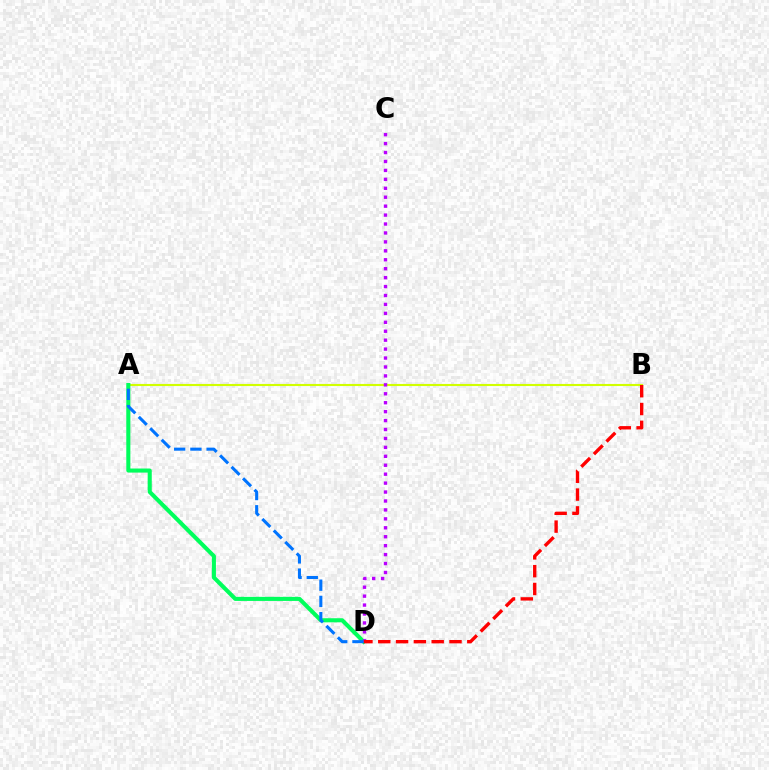{('A', 'B'): [{'color': '#d1ff00', 'line_style': 'solid', 'thickness': 1.53}], ('A', 'D'): [{'color': '#00ff5c', 'line_style': 'solid', 'thickness': 2.94}, {'color': '#0074ff', 'line_style': 'dashed', 'thickness': 2.2}], ('C', 'D'): [{'color': '#b900ff', 'line_style': 'dotted', 'thickness': 2.43}], ('B', 'D'): [{'color': '#ff0000', 'line_style': 'dashed', 'thickness': 2.42}]}